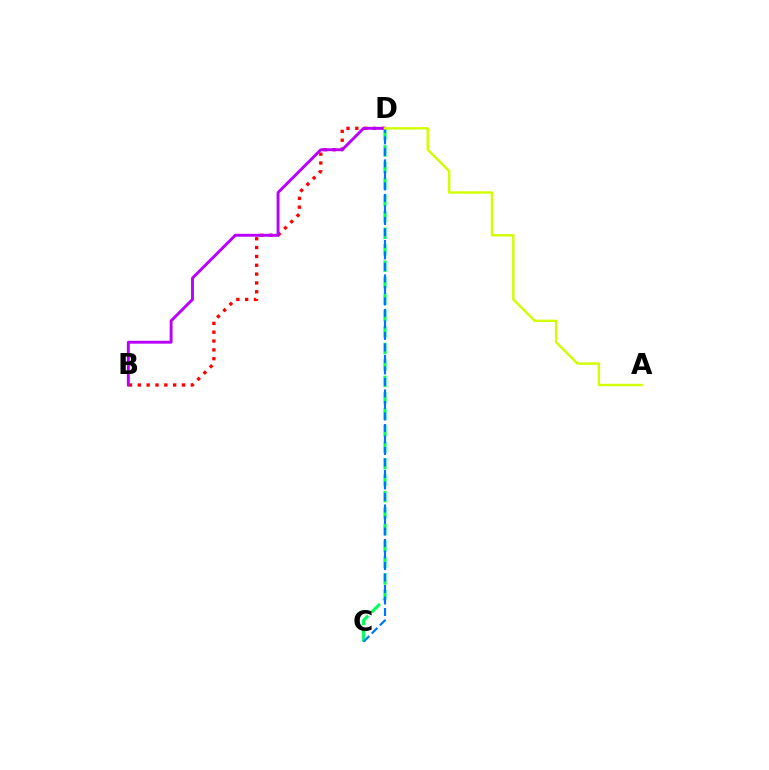{('B', 'D'): [{'color': '#ff0000', 'line_style': 'dotted', 'thickness': 2.4}, {'color': '#b900ff', 'line_style': 'solid', 'thickness': 2.09}], ('C', 'D'): [{'color': '#00ff5c', 'line_style': 'dashed', 'thickness': 2.24}, {'color': '#0074ff', 'line_style': 'dashed', 'thickness': 1.56}], ('A', 'D'): [{'color': '#d1ff00', 'line_style': 'solid', 'thickness': 1.74}]}